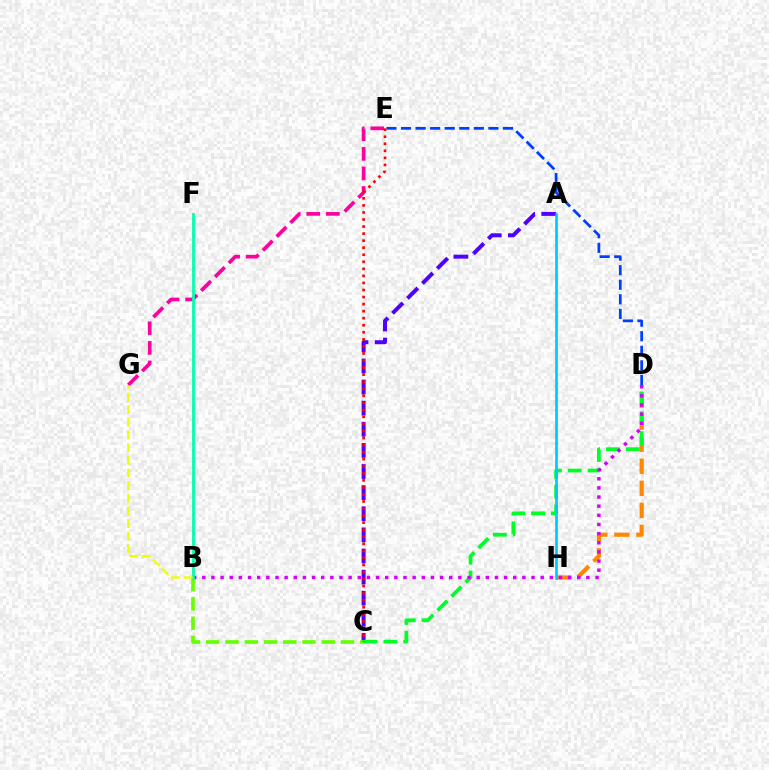{('E', 'G'): [{'color': '#ff00a0', 'line_style': 'dashed', 'thickness': 2.66}], ('A', 'C'): [{'color': '#4f00ff', 'line_style': 'dashed', 'thickness': 2.87}], ('D', 'E'): [{'color': '#003fff', 'line_style': 'dashed', 'thickness': 1.98}], ('B', 'C'): [{'color': '#66ff00', 'line_style': 'dashed', 'thickness': 2.62}], ('D', 'H'): [{'color': '#ff8800', 'line_style': 'dashed', 'thickness': 3.0}], ('C', 'D'): [{'color': '#00ff27', 'line_style': 'dashed', 'thickness': 2.7}], ('B', 'D'): [{'color': '#d600ff', 'line_style': 'dotted', 'thickness': 2.48}], ('A', 'H'): [{'color': '#00c7ff', 'line_style': 'solid', 'thickness': 1.92}], ('B', 'F'): [{'color': '#00ffaf', 'line_style': 'solid', 'thickness': 2.01}], ('B', 'G'): [{'color': '#eeff00', 'line_style': 'dashed', 'thickness': 1.72}], ('C', 'E'): [{'color': '#ff0000', 'line_style': 'dotted', 'thickness': 1.92}]}